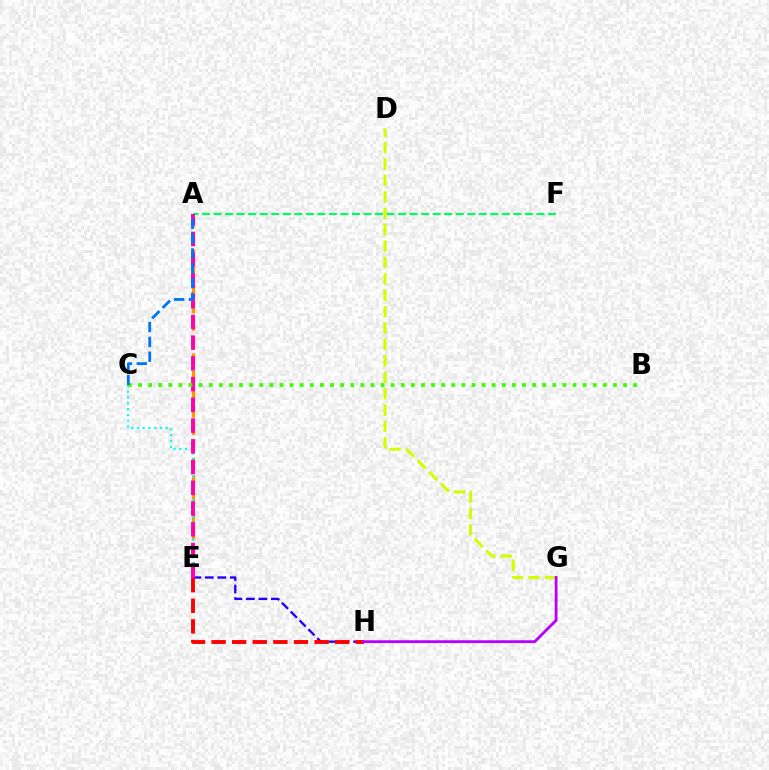{('A', 'E'): [{'color': '#ff9400', 'line_style': 'dashed', 'thickness': 2.36}, {'color': '#ff00ac', 'line_style': 'dashed', 'thickness': 2.82}], ('A', 'F'): [{'color': '#00ff5c', 'line_style': 'dashed', 'thickness': 1.57}], ('E', 'H'): [{'color': '#2500ff', 'line_style': 'dashed', 'thickness': 1.7}, {'color': '#ff0000', 'line_style': 'dashed', 'thickness': 2.8}], ('D', 'G'): [{'color': '#d1ff00', 'line_style': 'dashed', 'thickness': 2.23}], ('C', 'E'): [{'color': '#00fff6', 'line_style': 'dotted', 'thickness': 1.57}], ('B', 'C'): [{'color': '#3dff00', 'line_style': 'dotted', 'thickness': 2.75}], ('A', 'C'): [{'color': '#0074ff', 'line_style': 'dashed', 'thickness': 2.01}], ('G', 'H'): [{'color': '#b900ff', 'line_style': 'solid', 'thickness': 2.03}]}